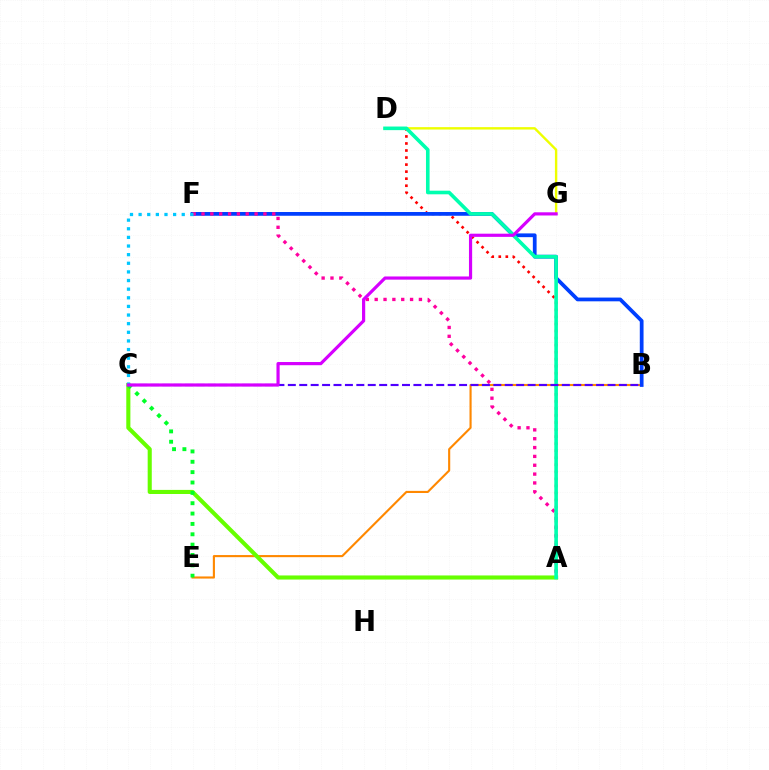{('B', 'E'): [{'color': '#ff8800', 'line_style': 'solid', 'thickness': 1.53}], ('A', 'D'): [{'color': '#ff0000', 'line_style': 'dotted', 'thickness': 1.91}, {'color': '#00ffaf', 'line_style': 'solid', 'thickness': 2.6}], ('D', 'G'): [{'color': '#eeff00', 'line_style': 'solid', 'thickness': 1.73}], ('A', 'C'): [{'color': '#66ff00', 'line_style': 'solid', 'thickness': 2.95}], ('B', 'F'): [{'color': '#003fff', 'line_style': 'solid', 'thickness': 2.7}], ('A', 'F'): [{'color': '#ff00a0', 'line_style': 'dotted', 'thickness': 2.4}], ('C', 'E'): [{'color': '#00ff27', 'line_style': 'dotted', 'thickness': 2.81}], ('C', 'F'): [{'color': '#00c7ff', 'line_style': 'dotted', 'thickness': 2.34}], ('B', 'C'): [{'color': '#4f00ff', 'line_style': 'dashed', 'thickness': 1.55}], ('C', 'G'): [{'color': '#d600ff', 'line_style': 'solid', 'thickness': 2.29}]}